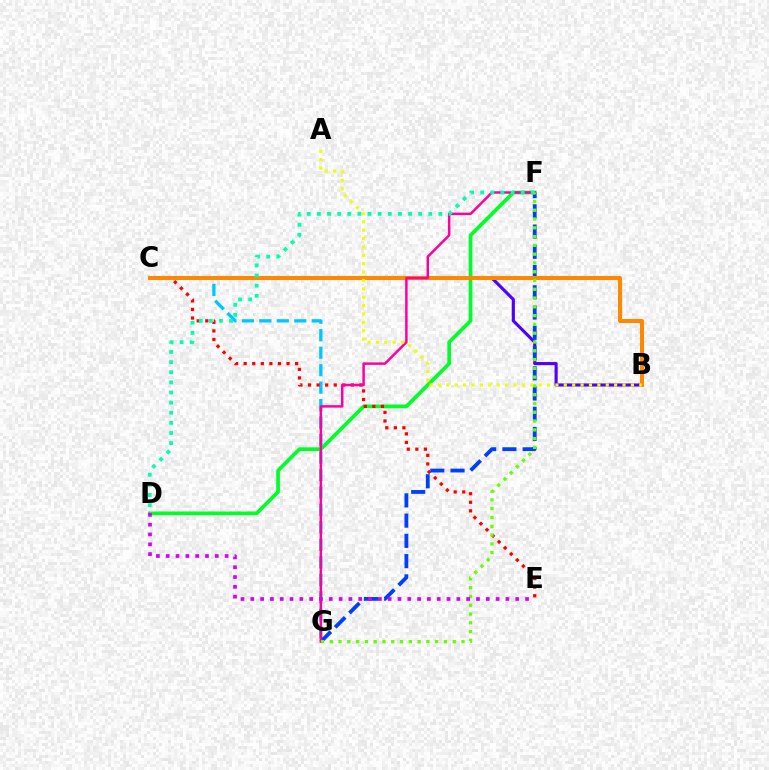{('B', 'C'): [{'color': '#4f00ff', 'line_style': 'solid', 'thickness': 2.25}, {'color': '#ff8800', 'line_style': 'solid', 'thickness': 2.91}], ('C', 'G'): [{'color': '#00c7ff', 'line_style': 'dashed', 'thickness': 2.37}], ('D', 'F'): [{'color': '#00ff27', 'line_style': 'solid', 'thickness': 2.65}, {'color': '#00ffaf', 'line_style': 'dotted', 'thickness': 2.75}], ('C', 'E'): [{'color': '#ff0000', 'line_style': 'dotted', 'thickness': 2.33}], ('F', 'G'): [{'color': '#003fff', 'line_style': 'dashed', 'thickness': 2.75}, {'color': '#ff00a0', 'line_style': 'solid', 'thickness': 1.79}, {'color': '#66ff00', 'line_style': 'dotted', 'thickness': 2.39}], ('A', 'B'): [{'color': '#eeff00', 'line_style': 'dotted', 'thickness': 2.28}], ('D', 'E'): [{'color': '#d600ff', 'line_style': 'dotted', 'thickness': 2.67}]}